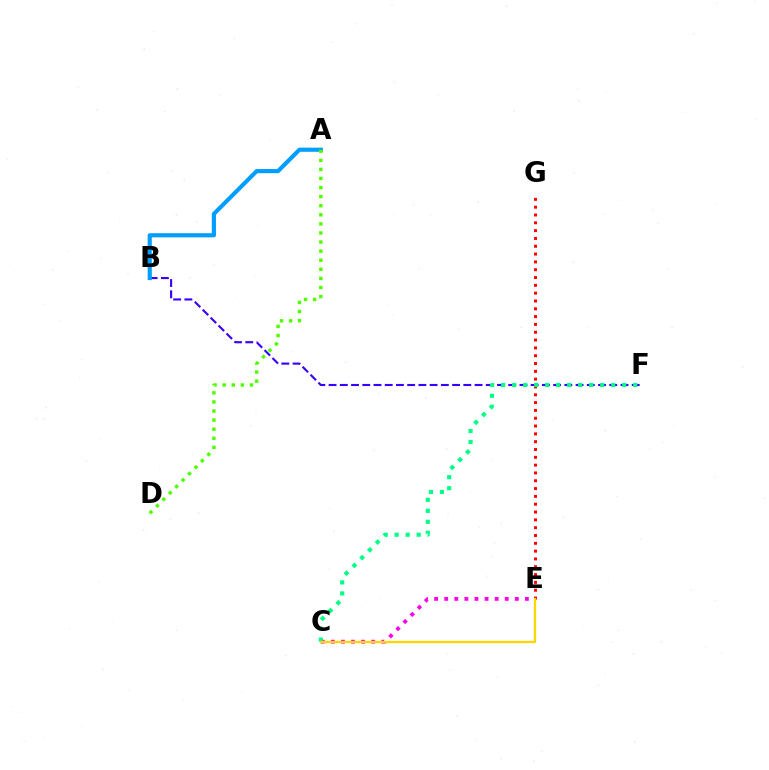{('E', 'G'): [{'color': '#ff0000', 'line_style': 'dotted', 'thickness': 2.12}], ('B', 'F'): [{'color': '#3700ff', 'line_style': 'dashed', 'thickness': 1.53}], ('C', 'E'): [{'color': '#ff00ed', 'line_style': 'dotted', 'thickness': 2.74}, {'color': '#ffd500', 'line_style': 'solid', 'thickness': 1.65}], ('A', 'B'): [{'color': '#009eff', 'line_style': 'solid', 'thickness': 2.98}], ('C', 'F'): [{'color': '#00ff86', 'line_style': 'dotted', 'thickness': 2.99}], ('A', 'D'): [{'color': '#4fff00', 'line_style': 'dotted', 'thickness': 2.47}]}